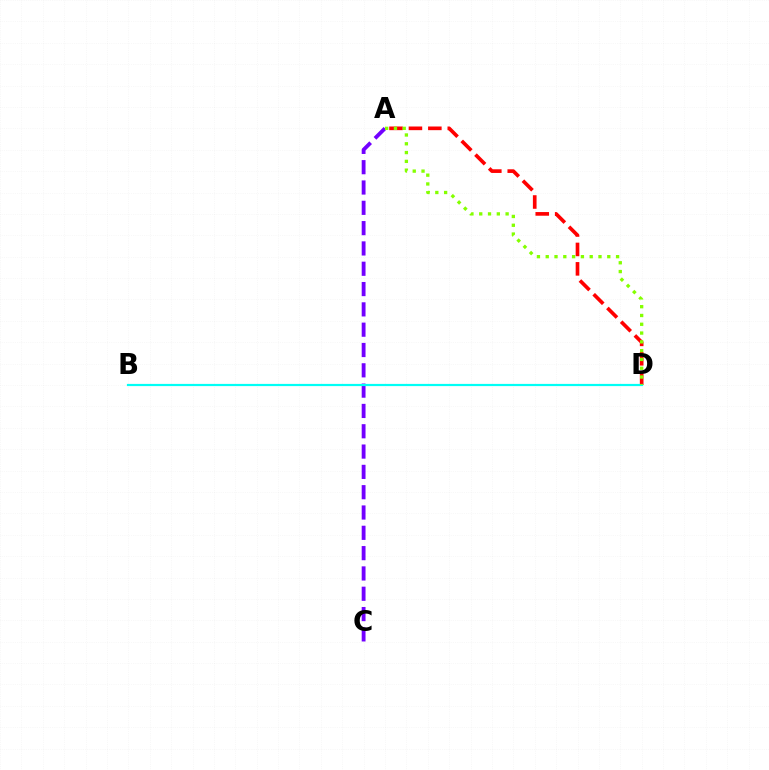{('A', 'C'): [{'color': '#7200ff', 'line_style': 'dashed', 'thickness': 2.76}], ('A', 'D'): [{'color': '#ff0000', 'line_style': 'dashed', 'thickness': 2.64}, {'color': '#84ff00', 'line_style': 'dotted', 'thickness': 2.39}], ('B', 'D'): [{'color': '#00fff6', 'line_style': 'solid', 'thickness': 1.59}]}